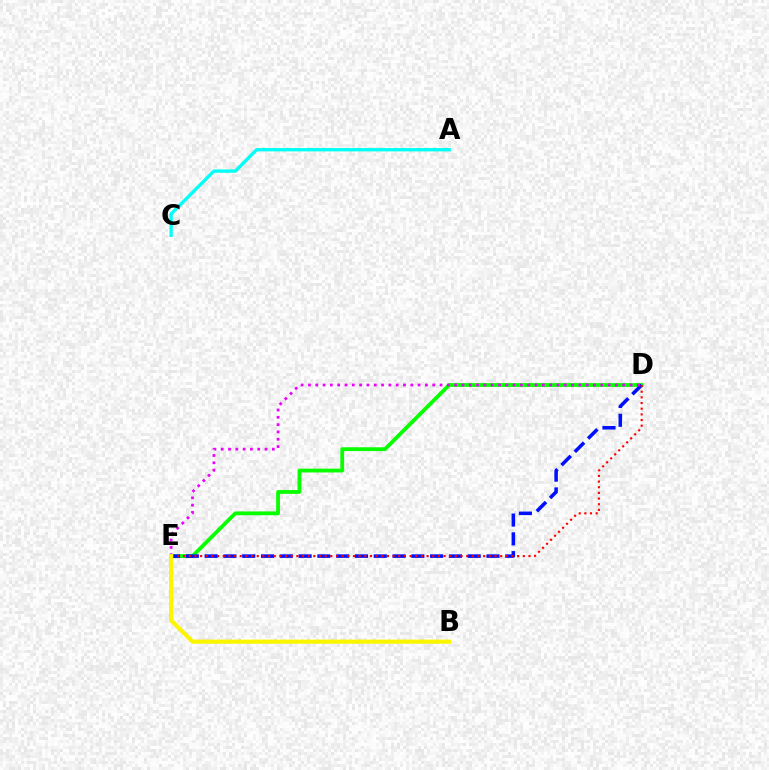{('D', 'E'): [{'color': '#08ff00', 'line_style': 'solid', 'thickness': 2.74}, {'color': '#0010ff', 'line_style': 'dashed', 'thickness': 2.55}, {'color': '#ee00ff', 'line_style': 'dotted', 'thickness': 1.99}, {'color': '#ff0000', 'line_style': 'dotted', 'thickness': 1.54}], ('A', 'C'): [{'color': '#00fff6', 'line_style': 'solid', 'thickness': 2.39}], ('B', 'E'): [{'color': '#fcf500', 'line_style': 'solid', 'thickness': 2.98}]}